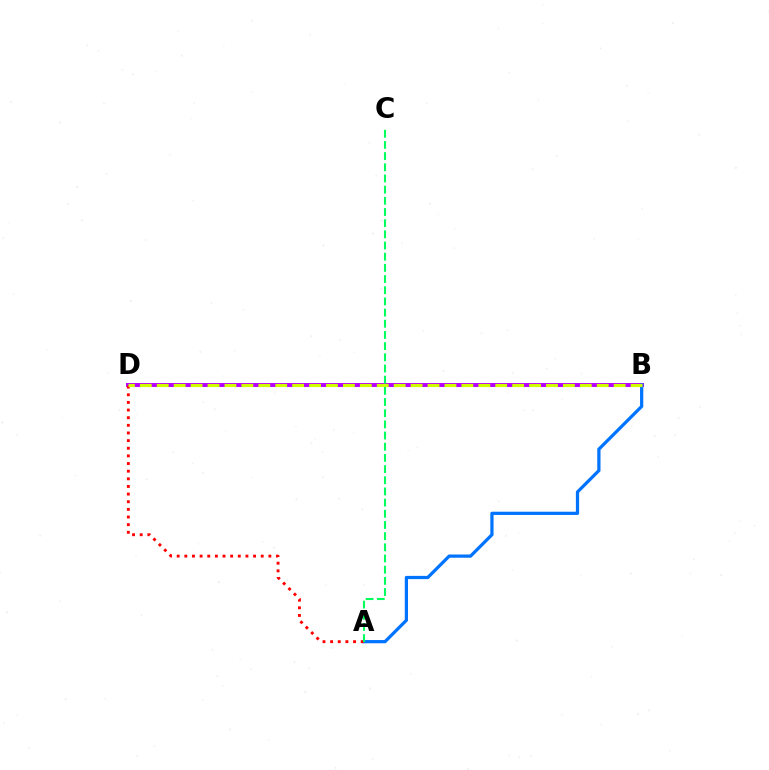{('B', 'D'): [{'color': '#b900ff', 'line_style': 'solid', 'thickness': 2.86}, {'color': '#d1ff00', 'line_style': 'dashed', 'thickness': 2.3}], ('A', 'B'): [{'color': '#0074ff', 'line_style': 'solid', 'thickness': 2.33}], ('A', 'D'): [{'color': '#ff0000', 'line_style': 'dotted', 'thickness': 2.08}], ('A', 'C'): [{'color': '#00ff5c', 'line_style': 'dashed', 'thickness': 1.52}]}